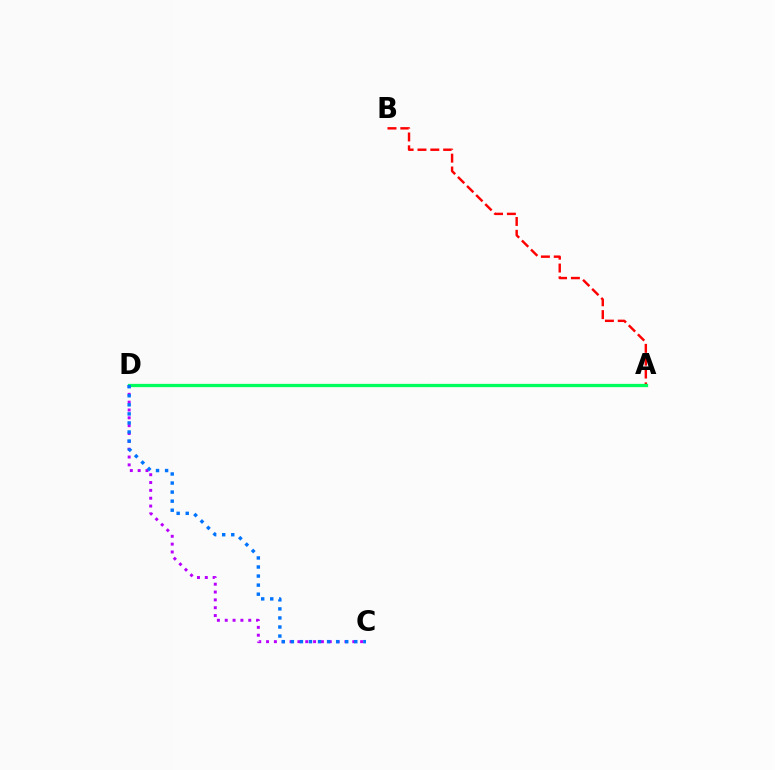{('C', 'D'): [{'color': '#b900ff', 'line_style': 'dotted', 'thickness': 2.13}, {'color': '#0074ff', 'line_style': 'dotted', 'thickness': 2.46}], ('A', 'B'): [{'color': '#ff0000', 'line_style': 'dashed', 'thickness': 1.74}], ('A', 'D'): [{'color': '#d1ff00', 'line_style': 'solid', 'thickness': 2.07}, {'color': '#00ff5c', 'line_style': 'solid', 'thickness': 2.35}]}